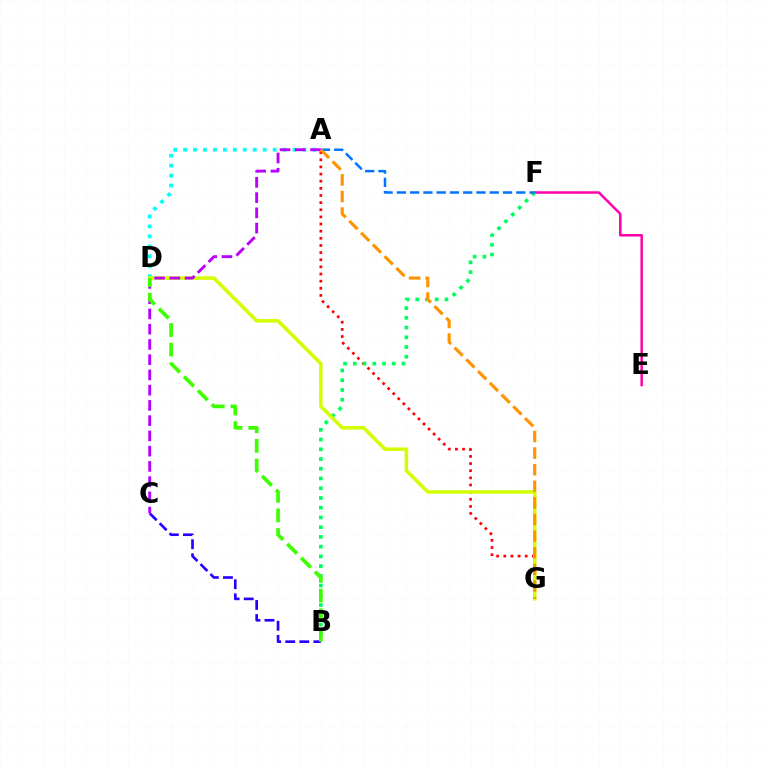{('B', 'C'): [{'color': '#2500ff', 'line_style': 'dashed', 'thickness': 1.91}], ('A', 'G'): [{'color': '#ff0000', 'line_style': 'dotted', 'thickness': 1.94}, {'color': '#ff9400', 'line_style': 'dashed', 'thickness': 2.26}], ('E', 'F'): [{'color': '#ff00ac', 'line_style': 'solid', 'thickness': 1.79}], ('B', 'F'): [{'color': '#00ff5c', 'line_style': 'dotted', 'thickness': 2.65}], ('A', 'D'): [{'color': '#00fff6', 'line_style': 'dotted', 'thickness': 2.7}], ('D', 'G'): [{'color': '#d1ff00', 'line_style': 'solid', 'thickness': 2.52}], ('A', 'F'): [{'color': '#0074ff', 'line_style': 'dashed', 'thickness': 1.8}], ('A', 'C'): [{'color': '#b900ff', 'line_style': 'dashed', 'thickness': 2.07}], ('B', 'D'): [{'color': '#3dff00', 'line_style': 'dashed', 'thickness': 2.66}]}